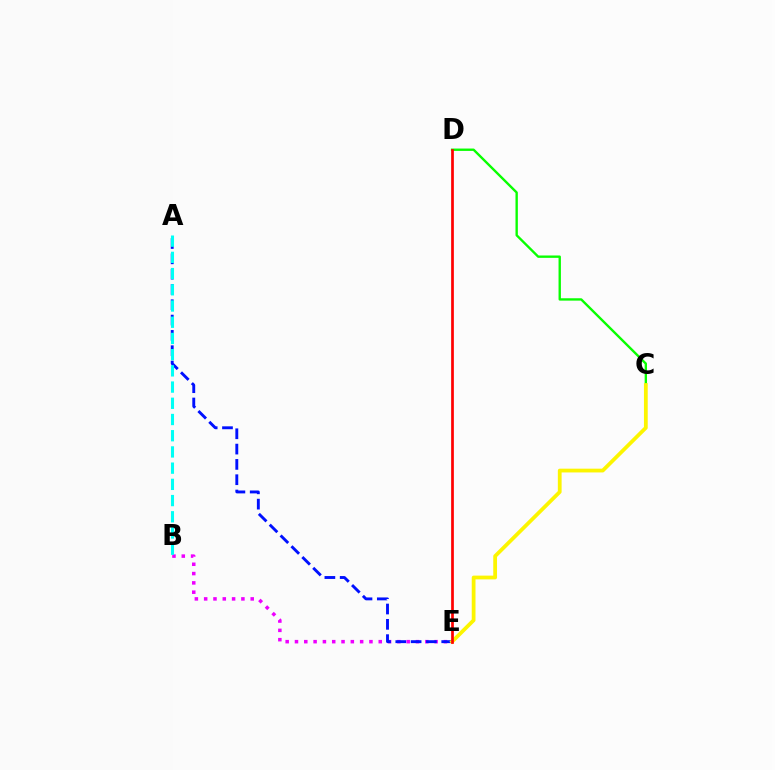{('B', 'E'): [{'color': '#ee00ff', 'line_style': 'dotted', 'thickness': 2.53}], ('A', 'E'): [{'color': '#0010ff', 'line_style': 'dashed', 'thickness': 2.08}], ('C', 'D'): [{'color': '#08ff00', 'line_style': 'solid', 'thickness': 1.7}], ('C', 'E'): [{'color': '#fcf500', 'line_style': 'solid', 'thickness': 2.72}], ('A', 'B'): [{'color': '#00fff6', 'line_style': 'dashed', 'thickness': 2.2}], ('D', 'E'): [{'color': '#ff0000', 'line_style': 'solid', 'thickness': 1.95}]}